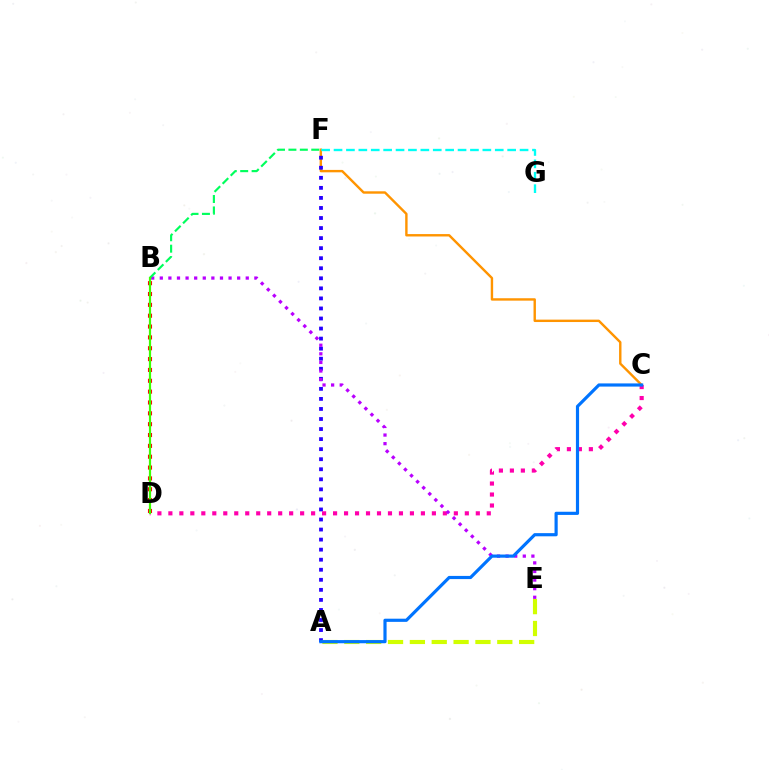{('C', 'F'): [{'color': '#ff9400', 'line_style': 'solid', 'thickness': 1.73}], ('A', 'F'): [{'color': '#2500ff', 'line_style': 'dotted', 'thickness': 2.73}], ('C', 'D'): [{'color': '#ff00ac', 'line_style': 'dotted', 'thickness': 2.98}], ('B', 'D'): [{'color': '#ff0000', 'line_style': 'dotted', 'thickness': 2.95}, {'color': '#3dff00', 'line_style': 'solid', 'thickness': 1.59}], ('A', 'E'): [{'color': '#d1ff00', 'line_style': 'dashed', 'thickness': 2.97}], ('B', 'E'): [{'color': '#b900ff', 'line_style': 'dotted', 'thickness': 2.34}], ('B', 'F'): [{'color': '#00ff5c', 'line_style': 'dashed', 'thickness': 1.55}], ('F', 'G'): [{'color': '#00fff6', 'line_style': 'dashed', 'thickness': 1.68}], ('A', 'C'): [{'color': '#0074ff', 'line_style': 'solid', 'thickness': 2.28}]}